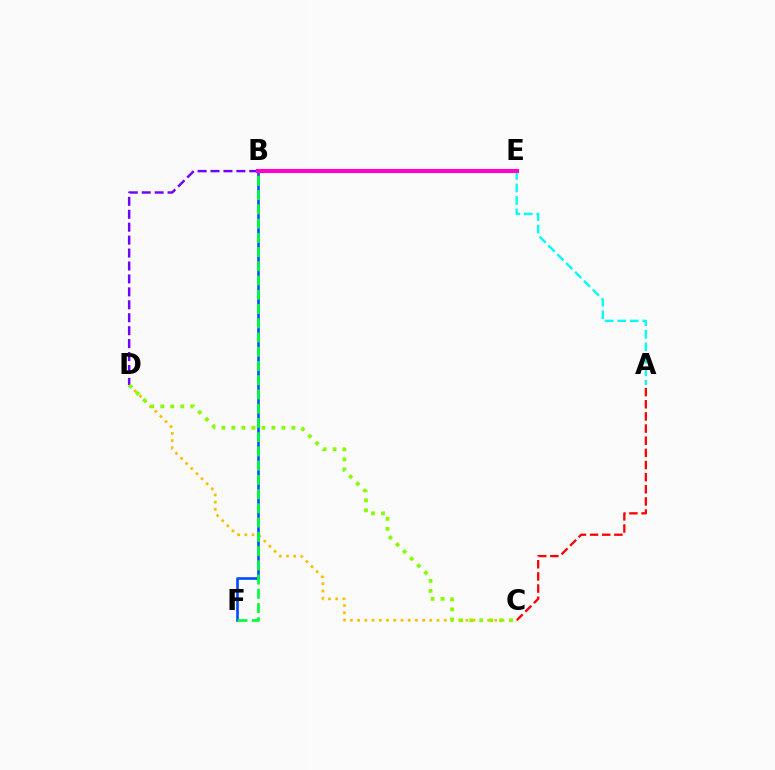{('A', 'C'): [{'color': '#ff0000', 'line_style': 'dashed', 'thickness': 1.65}], ('C', 'D'): [{'color': '#ffbd00', 'line_style': 'dotted', 'thickness': 1.96}, {'color': '#84ff00', 'line_style': 'dotted', 'thickness': 2.72}], ('A', 'E'): [{'color': '#00fff6', 'line_style': 'dashed', 'thickness': 1.7}], ('B', 'F'): [{'color': '#004bff', 'line_style': 'solid', 'thickness': 1.88}, {'color': '#00ff39', 'line_style': 'dashed', 'thickness': 1.93}], ('B', 'D'): [{'color': '#7200ff', 'line_style': 'dashed', 'thickness': 1.76}], ('B', 'E'): [{'color': '#ff00cf', 'line_style': 'solid', 'thickness': 2.93}]}